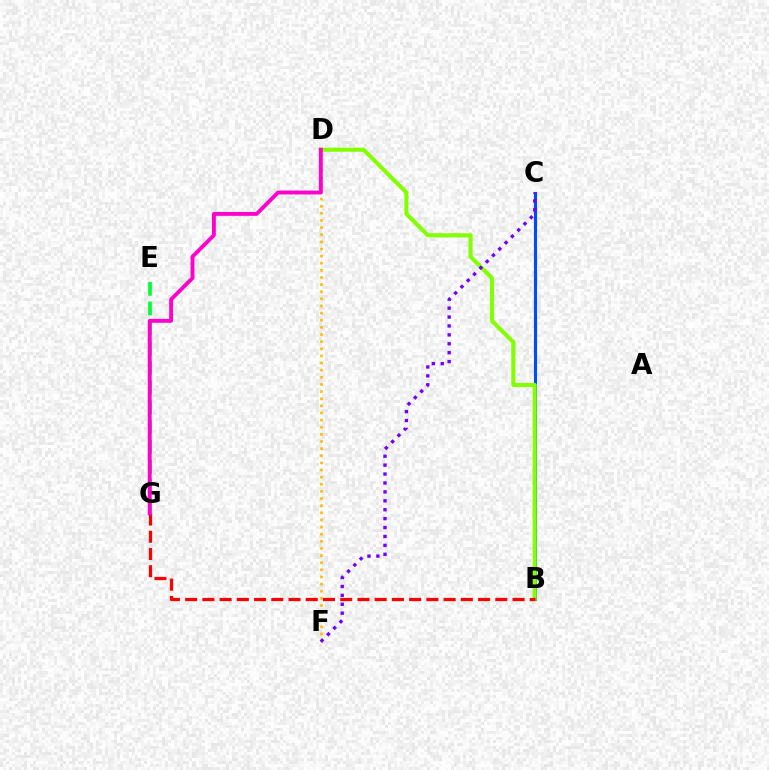{('B', 'C'): [{'color': '#00fff6', 'line_style': 'dotted', 'thickness': 1.97}, {'color': '#004bff', 'line_style': 'solid', 'thickness': 2.24}], ('B', 'D'): [{'color': '#84ff00', 'line_style': 'solid', 'thickness': 2.94}], ('D', 'F'): [{'color': '#ffbd00', 'line_style': 'dotted', 'thickness': 1.94}], ('B', 'G'): [{'color': '#ff0000', 'line_style': 'dashed', 'thickness': 2.34}], ('C', 'F'): [{'color': '#7200ff', 'line_style': 'dotted', 'thickness': 2.42}], ('E', 'G'): [{'color': '#00ff39', 'line_style': 'dashed', 'thickness': 2.68}], ('D', 'G'): [{'color': '#ff00cf', 'line_style': 'solid', 'thickness': 2.8}]}